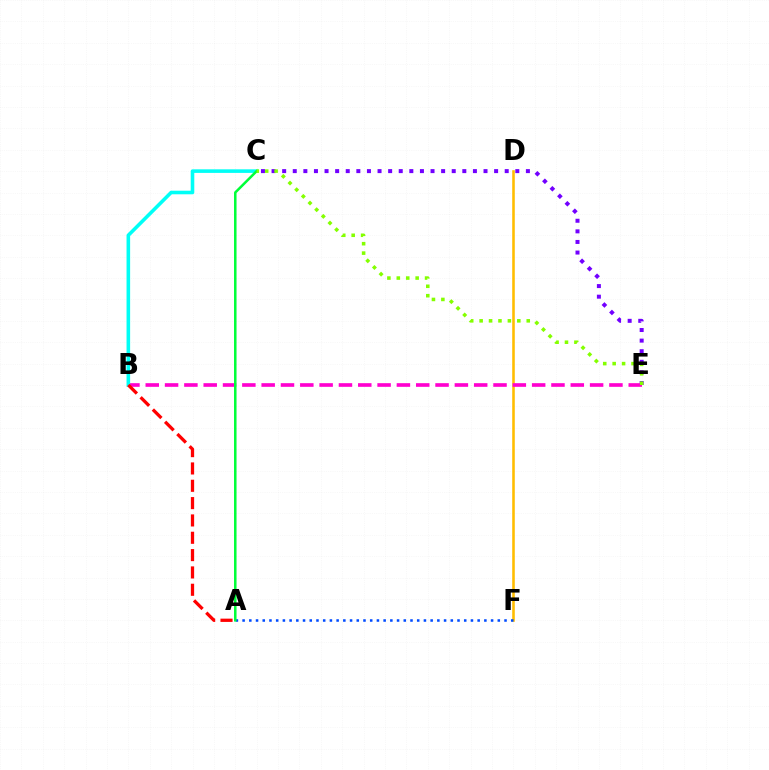{('D', 'F'): [{'color': '#ffbd00', 'line_style': 'solid', 'thickness': 1.85}], ('A', 'F'): [{'color': '#004bff', 'line_style': 'dotted', 'thickness': 1.82}], ('C', 'E'): [{'color': '#7200ff', 'line_style': 'dotted', 'thickness': 2.88}, {'color': '#84ff00', 'line_style': 'dotted', 'thickness': 2.56}], ('B', 'E'): [{'color': '#ff00cf', 'line_style': 'dashed', 'thickness': 2.62}], ('B', 'C'): [{'color': '#00fff6', 'line_style': 'solid', 'thickness': 2.58}], ('A', 'B'): [{'color': '#ff0000', 'line_style': 'dashed', 'thickness': 2.35}], ('A', 'C'): [{'color': '#00ff39', 'line_style': 'solid', 'thickness': 1.81}]}